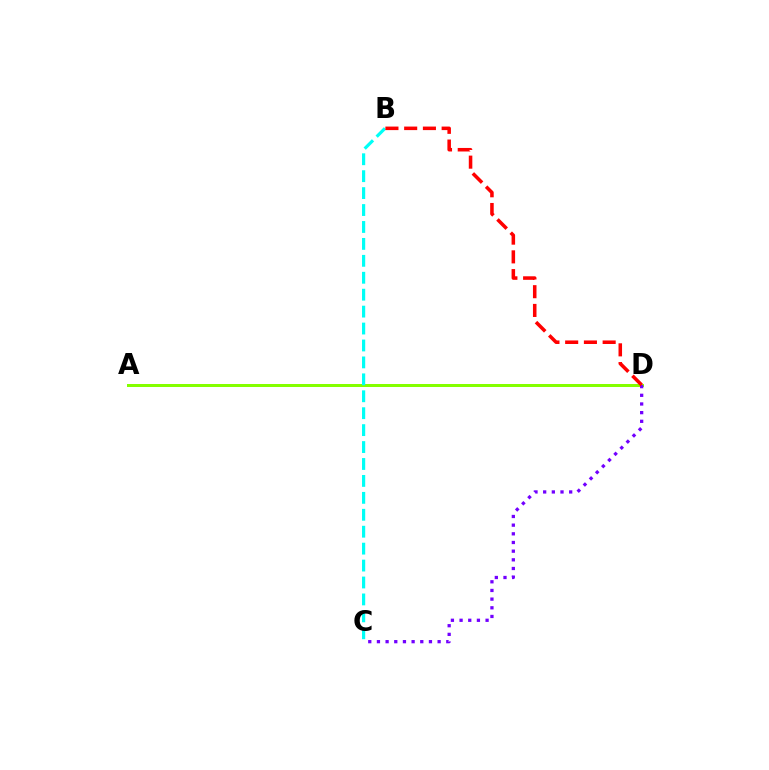{('A', 'D'): [{'color': '#84ff00', 'line_style': 'solid', 'thickness': 2.16}], ('C', 'D'): [{'color': '#7200ff', 'line_style': 'dotted', 'thickness': 2.36}], ('B', 'C'): [{'color': '#00fff6', 'line_style': 'dashed', 'thickness': 2.3}], ('B', 'D'): [{'color': '#ff0000', 'line_style': 'dashed', 'thickness': 2.55}]}